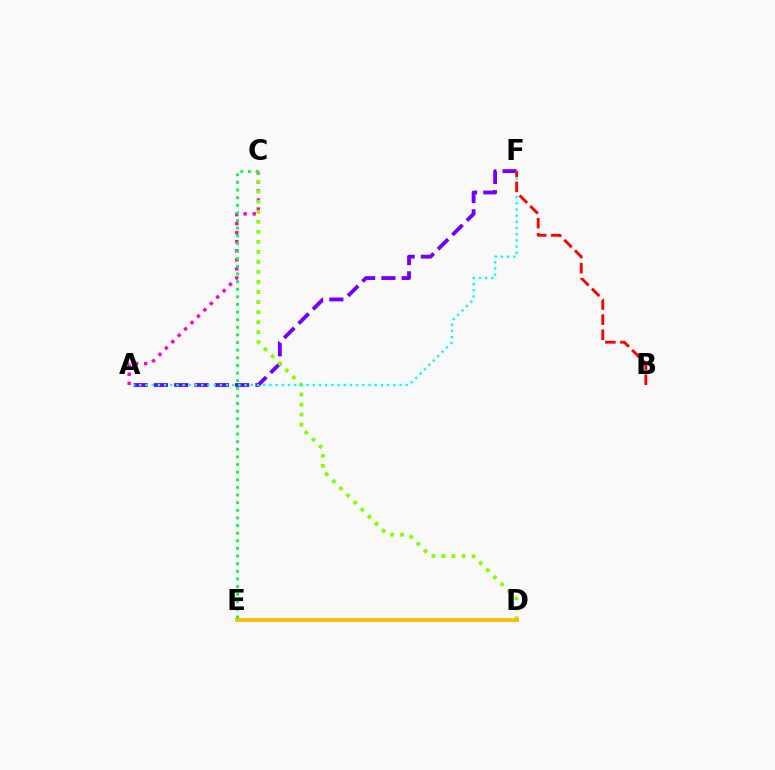{('A', 'C'): [{'color': '#ff00cf', 'line_style': 'dotted', 'thickness': 2.46}], ('A', 'F'): [{'color': '#7200ff', 'line_style': 'dashed', 'thickness': 2.76}, {'color': '#00fff6', 'line_style': 'dotted', 'thickness': 1.68}], ('C', 'D'): [{'color': '#84ff00', 'line_style': 'dotted', 'thickness': 2.73}], ('B', 'F'): [{'color': '#ff0000', 'line_style': 'dashed', 'thickness': 2.05}], ('D', 'E'): [{'color': '#004bff', 'line_style': 'solid', 'thickness': 1.6}, {'color': '#ffbd00', 'line_style': 'solid', 'thickness': 2.67}], ('C', 'E'): [{'color': '#00ff39', 'line_style': 'dotted', 'thickness': 2.07}]}